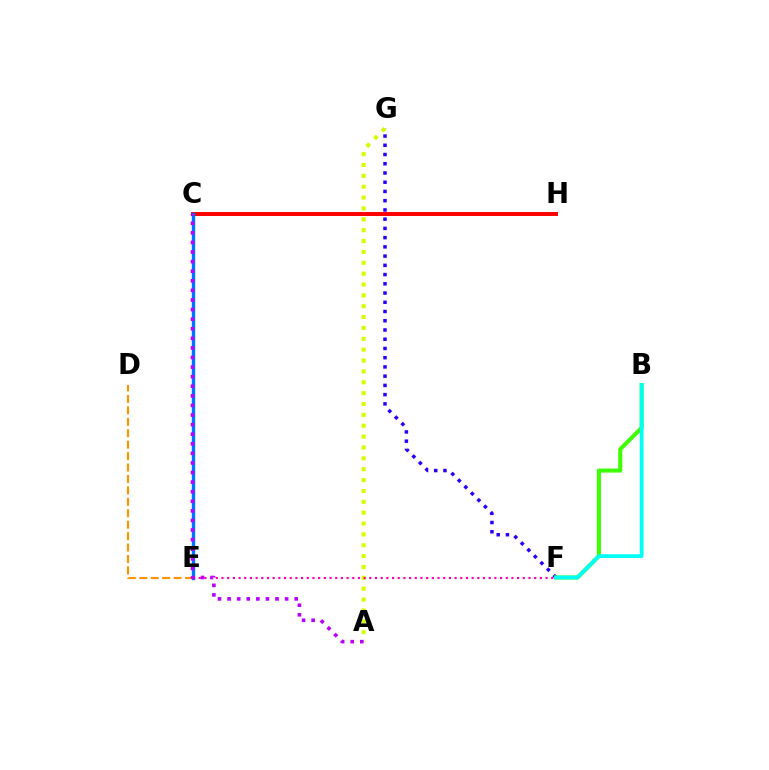{('C', 'H'): [{'color': '#00ff5c', 'line_style': 'dashed', 'thickness': 1.6}, {'color': '#ff0000', 'line_style': 'solid', 'thickness': 2.85}], ('C', 'E'): [{'color': '#0074ff', 'line_style': 'solid', 'thickness': 2.44}], ('F', 'G'): [{'color': '#2500ff', 'line_style': 'dotted', 'thickness': 2.51}], ('B', 'F'): [{'color': '#3dff00', 'line_style': 'solid', 'thickness': 2.94}, {'color': '#00fff6', 'line_style': 'solid', 'thickness': 2.72}], ('D', 'E'): [{'color': '#ff9400', 'line_style': 'dashed', 'thickness': 1.55}], ('A', 'G'): [{'color': '#d1ff00', 'line_style': 'dotted', 'thickness': 2.95}], ('E', 'F'): [{'color': '#ff00ac', 'line_style': 'dotted', 'thickness': 1.54}], ('A', 'C'): [{'color': '#b900ff', 'line_style': 'dotted', 'thickness': 2.6}]}